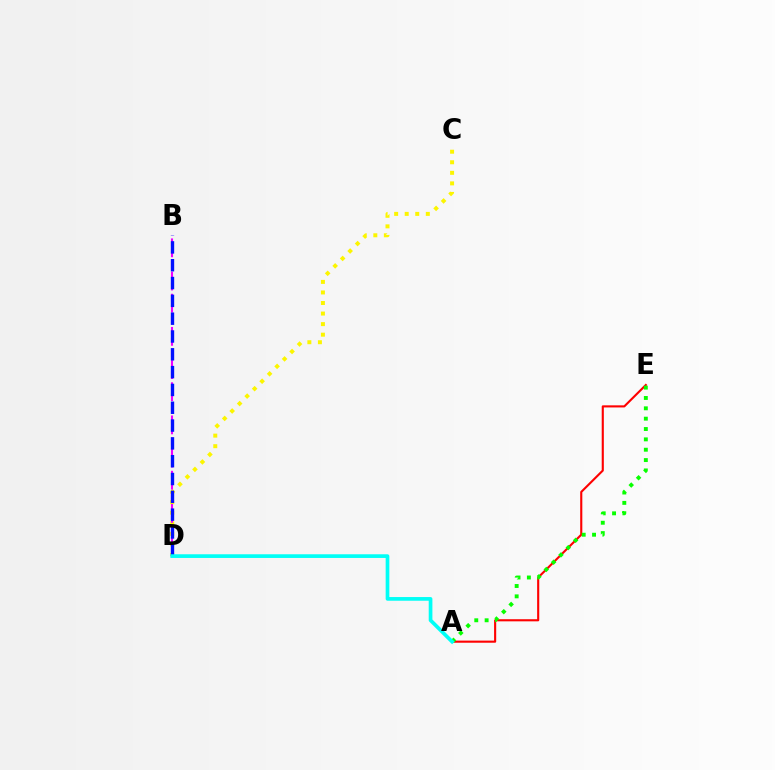{('A', 'E'): [{'color': '#ff0000', 'line_style': 'solid', 'thickness': 1.52}, {'color': '#08ff00', 'line_style': 'dotted', 'thickness': 2.81}], ('C', 'D'): [{'color': '#fcf500', 'line_style': 'dotted', 'thickness': 2.87}], ('B', 'D'): [{'color': '#ee00ff', 'line_style': 'dashed', 'thickness': 1.5}, {'color': '#0010ff', 'line_style': 'dashed', 'thickness': 2.42}], ('A', 'D'): [{'color': '#00fff6', 'line_style': 'solid', 'thickness': 2.65}]}